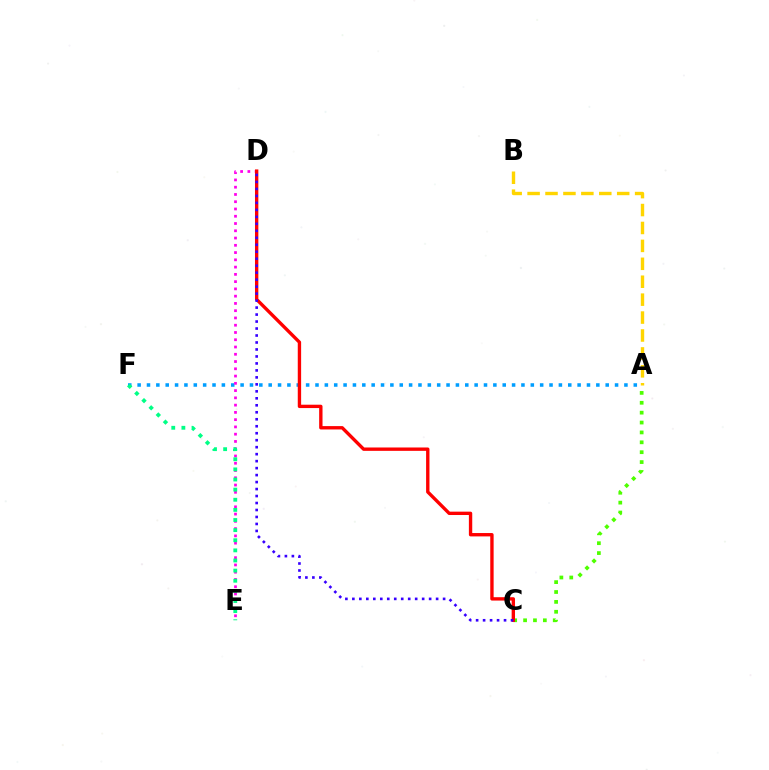{('A', 'F'): [{'color': '#009eff', 'line_style': 'dotted', 'thickness': 2.54}], ('A', 'C'): [{'color': '#4fff00', 'line_style': 'dotted', 'thickness': 2.69}], ('A', 'B'): [{'color': '#ffd500', 'line_style': 'dashed', 'thickness': 2.43}], ('D', 'E'): [{'color': '#ff00ed', 'line_style': 'dotted', 'thickness': 1.97}], ('E', 'F'): [{'color': '#00ff86', 'line_style': 'dotted', 'thickness': 2.75}], ('C', 'D'): [{'color': '#ff0000', 'line_style': 'solid', 'thickness': 2.42}, {'color': '#3700ff', 'line_style': 'dotted', 'thickness': 1.9}]}